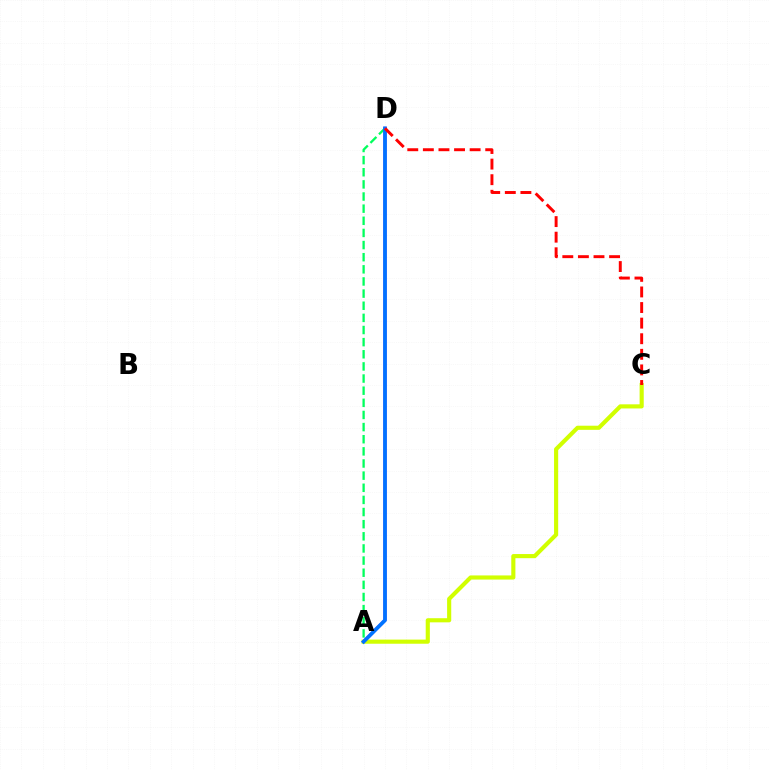{('A', 'D'): [{'color': '#00ff5c', 'line_style': 'dashed', 'thickness': 1.65}, {'color': '#b900ff', 'line_style': 'solid', 'thickness': 2.18}, {'color': '#0074ff', 'line_style': 'solid', 'thickness': 2.68}], ('A', 'C'): [{'color': '#d1ff00', 'line_style': 'solid', 'thickness': 2.97}], ('C', 'D'): [{'color': '#ff0000', 'line_style': 'dashed', 'thickness': 2.12}]}